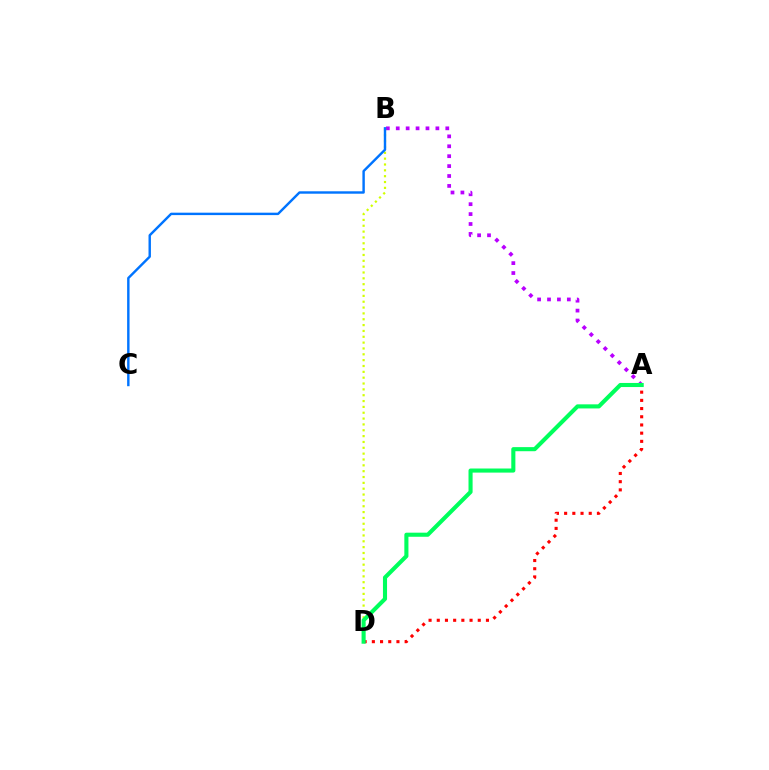{('A', 'B'): [{'color': '#b900ff', 'line_style': 'dotted', 'thickness': 2.69}], ('A', 'D'): [{'color': '#ff0000', 'line_style': 'dotted', 'thickness': 2.23}, {'color': '#00ff5c', 'line_style': 'solid', 'thickness': 2.95}], ('B', 'D'): [{'color': '#d1ff00', 'line_style': 'dotted', 'thickness': 1.59}], ('B', 'C'): [{'color': '#0074ff', 'line_style': 'solid', 'thickness': 1.74}]}